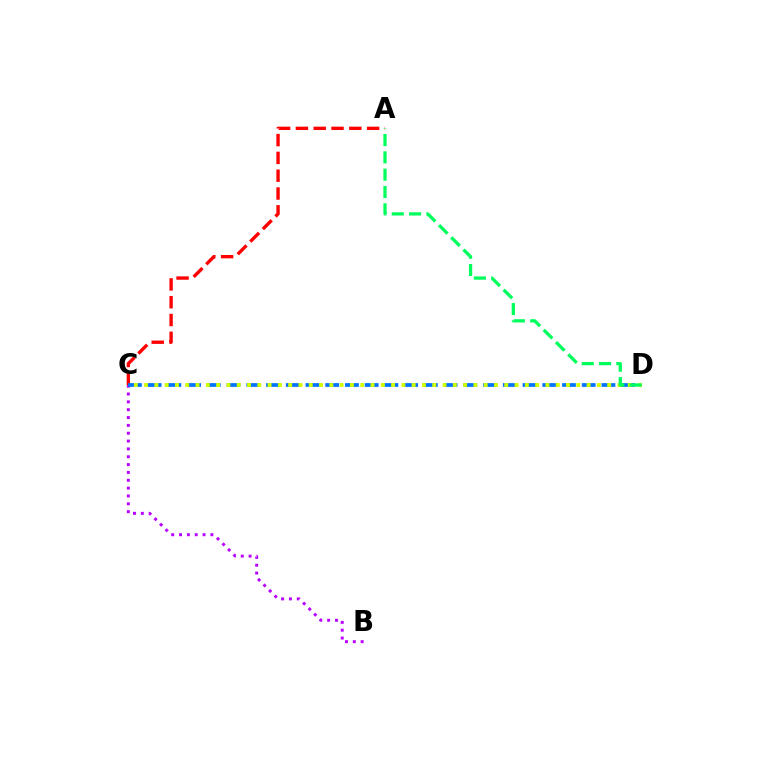{('B', 'C'): [{'color': '#b900ff', 'line_style': 'dotted', 'thickness': 2.13}], ('A', 'C'): [{'color': '#ff0000', 'line_style': 'dashed', 'thickness': 2.42}], ('C', 'D'): [{'color': '#0074ff', 'line_style': 'dashed', 'thickness': 2.68}, {'color': '#d1ff00', 'line_style': 'dotted', 'thickness': 2.8}], ('A', 'D'): [{'color': '#00ff5c', 'line_style': 'dashed', 'thickness': 2.35}]}